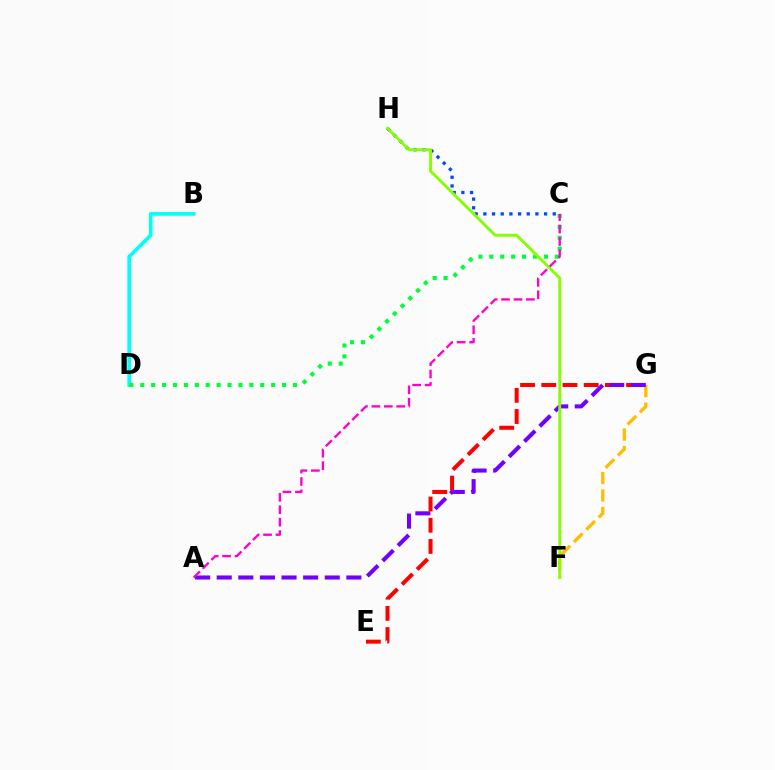{('E', 'G'): [{'color': '#ff0000', 'line_style': 'dashed', 'thickness': 2.88}], ('F', 'G'): [{'color': '#ffbd00', 'line_style': 'dashed', 'thickness': 2.37}], ('B', 'D'): [{'color': '#00fff6', 'line_style': 'solid', 'thickness': 2.62}], ('C', 'D'): [{'color': '#00ff39', 'line_style': 'dotted', 'thickness': 2.96}], ('A', 'G'): [{'color': '#7200ff', 'line_style': 'dashed', 'thickness': 2.94}], ('C', 'H'): [{'color': '#004bff', 'line_style': 'dotted', 'thickness': 2.36}], ('F', 'H'): [{'color': '#84ff00', 'line_style': 'solid', 'thickness': 2.07}], ('A', 'C'): [{'color': '#ff00cf', 'line_style': 'dashed', 'thickness': 1.69}]}